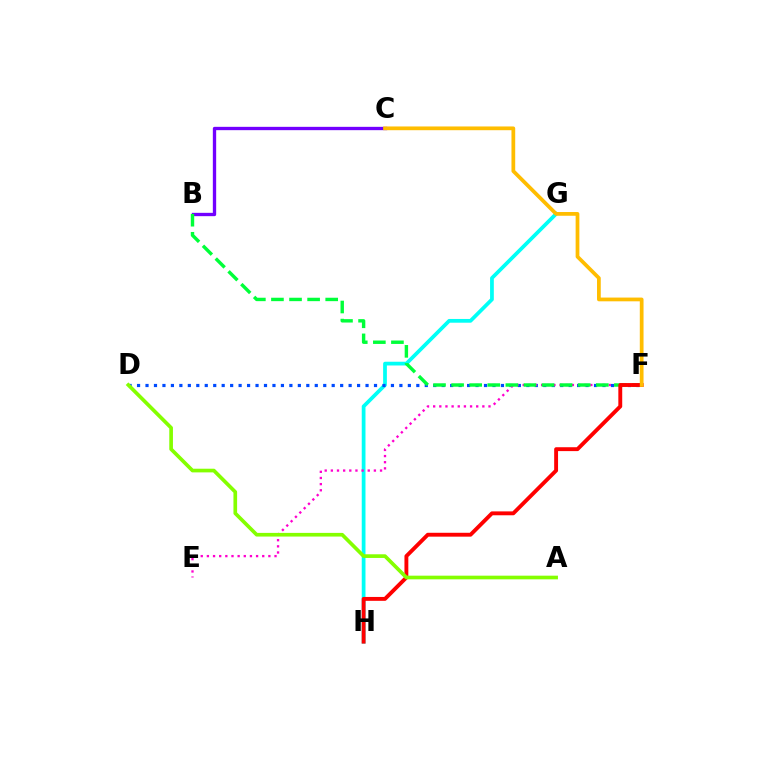{('G', 'H'): [{'color': '#00fff6', 'line_style': 'solid', 'thickness': 2.7}], ('D', 'F'): [{'color': '#004bff', 'line_style': 'dotted', 'thickness': 2.3}], ('B', 'C'): [{'color': '#7200ff', 'line_style': 'solid', 'thickness': 2.4}], ('E', 'F'): [{'color': '#ff00cf', 'line_style': 'dotted', 'thickness': 1.67}], ('B', 'F'): [{'color': '#00ff39', 'line_style': 'dashed', 'thickness': 2.46}], ('F', 'H'): [{'color': '#ff0000', 'line_style': 'solid', 'thickness': 2.79}], ('C', 'F'): [{'color': '#ffbd00', 'line_style': 'solid', 'thickness': 2.7}], ('A', 'D'): [{'color': '#84ff00', 'line_style': 'solid', 'thickness': 2.64}]}